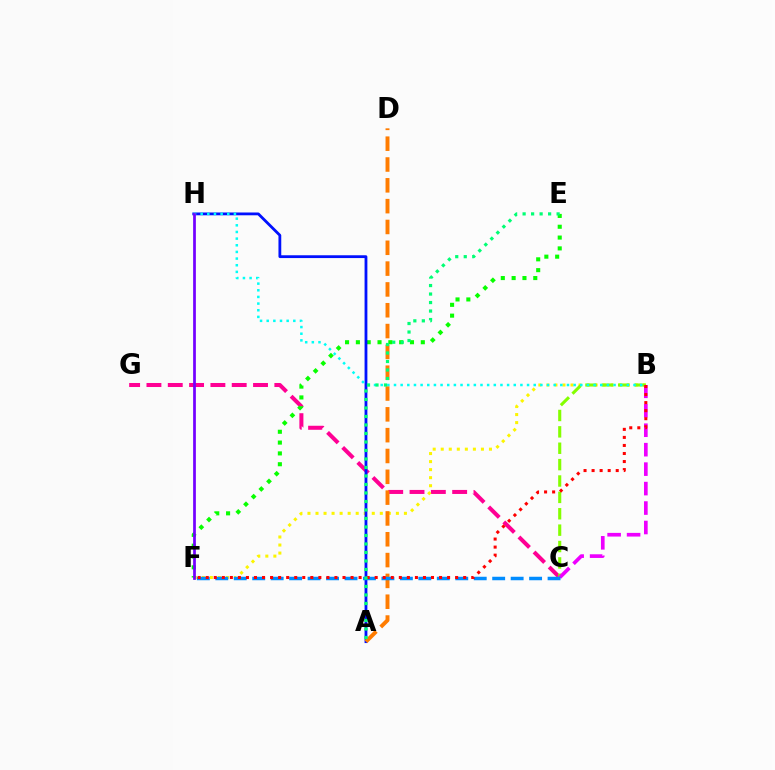{('C', 'G'): [{'color': '#ff0094', 'line_style': 'dashed', 'thickness': 2.9}], ('B', 'F'): [{'color': '#fcf500', 'line_style': 'dotted', 'thickness': 2.18}, {'color': '#ff0000', 'line_style': 'dotted', 'thickness': 2.19}], ('E', 'F'): [{'color': '#08ff00', 'line_style': 'dotted', 'thickness': 2.94}], ('A', 'H'): [{'color': '#0010ff', 'line_style': 'solid', 'thickness': 2.02}], ('B', 'C'): [{'color': '#84ff00', 'line_style': 'dashed', 'thickness': 2.23}, {'color': '#ee00ff', 'line_style': 'dashed', 'thickness': 2.64}], ('A', 'D'): [{'color': '#ff7c00', 'line_style': 'dashed', 'thickness': 2.83}], ('B', 'H'): [{'color': '#00fff6', 'line_style': 'dotted', 'thickness': 1.81}], ('C', 'F'): [{'color': '#008cff', 'line_style': 'dashed', 'thickness': 2.51}], ('F', 'H'): [{'color': '#7200ff', 'line_style': 'solid', 'thickness': 1.97}], ('A', 'E'): [{'color': '#00ff74', 'line_style': 'dotted', 'thickness': 2.31}]}